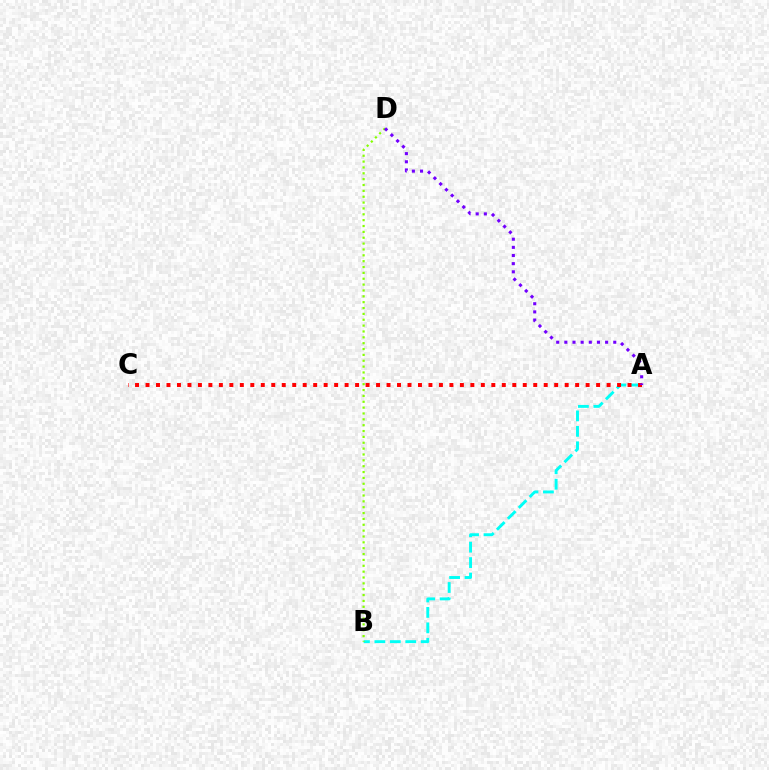{('A', 'B'): [{'color': '#00fff6', 'line_style': 'dashed', 'thickness': 2.1}], ('B', 'D'): [{'color': '#84ff00', 'line_style': 'dotted', 'thickness': 1.59}], ('A', 'C'): [{'color': '#ff0000', 'line_style': 'dotted', 'thickness': 2.85}], ('A', 'D'): [{'color': '#7200ff', 'line_style': 'dotted', 'thickness': 2.22}]}